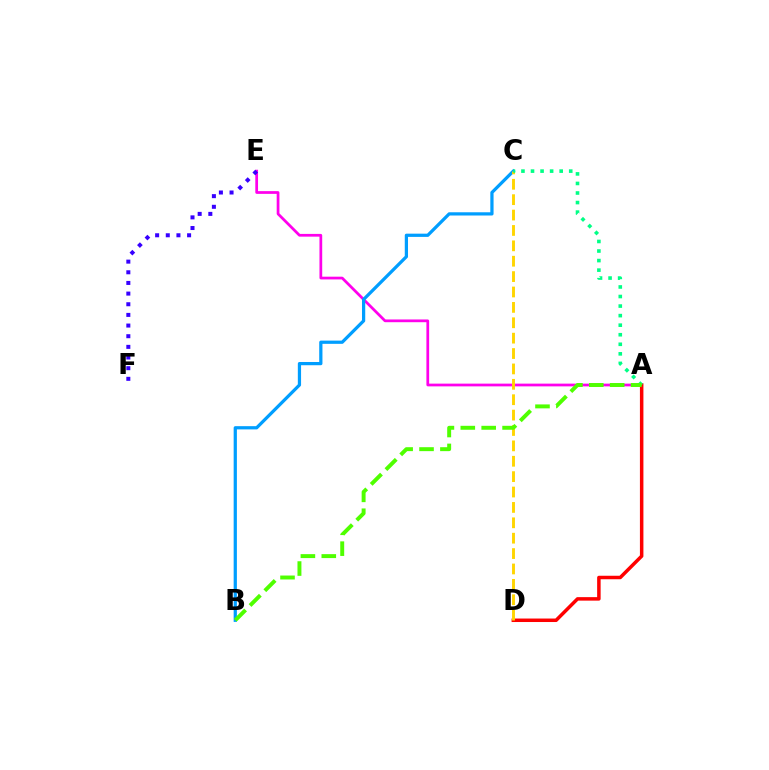{('A', 'E'): [{'color': '#ff00ed', 'line_style': 'solid', 'thickness': 1.97}], ('A', 'D'): [{'color': '#ff0000', 'line_style': 'solid', 'thickness': 2.52}], ('E', 'F'): [{'color': '#3700ff', 'line_style': 'dotted', 'thickness': 2.89}], ('B', 'C'): [{'color': '#009eff', 'line_style': 'solid', 'thickness': 2.33}], ('C', 'D'): [{'color': '#ffd500', 'line_style': 'dashed', 'thickness': 2.09}], ('A', 'C'): [{'color': '#00ff86', 'line_style': 'dotted', 'thickness': 2.6}], ('A', 'B'): [{'color': '#4fff00', 'line_style': 'dashed', 'thickness': 2.84}]}